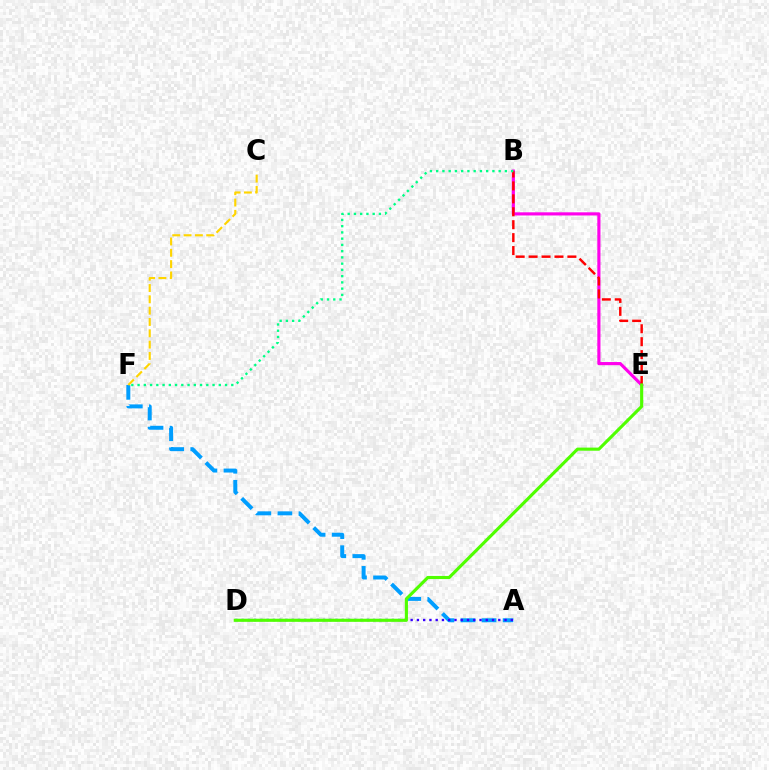{('A', 'F'): [{'color': '#009eff', 'line_style': 'dashed', 'thickness': 2.86}], ('B', 'E'): [{'color': '#ff00ed', 'line_style': 'solid', 'thickness': 2.27}, {'color': '#ff0000', 'line_style': 'dashed', 'thickness': 1.76}], ('C', 'F'): [{'color': '#ffd500', 'line_style': 'dashed', 'thickness': 1.54}], ('A', 'D'): [{'color': '#3700ff', 'line_style': 'dotted', 'thickness': 1.7}], ('B', 'F'): [{'color': '#00ff86', 'line_style': 'dotted', 'thickness': 1.7}], ('D', 'E'): [{'color': '#4fff00', 'line_style': 'solid', 'thickness': 2.25}]}